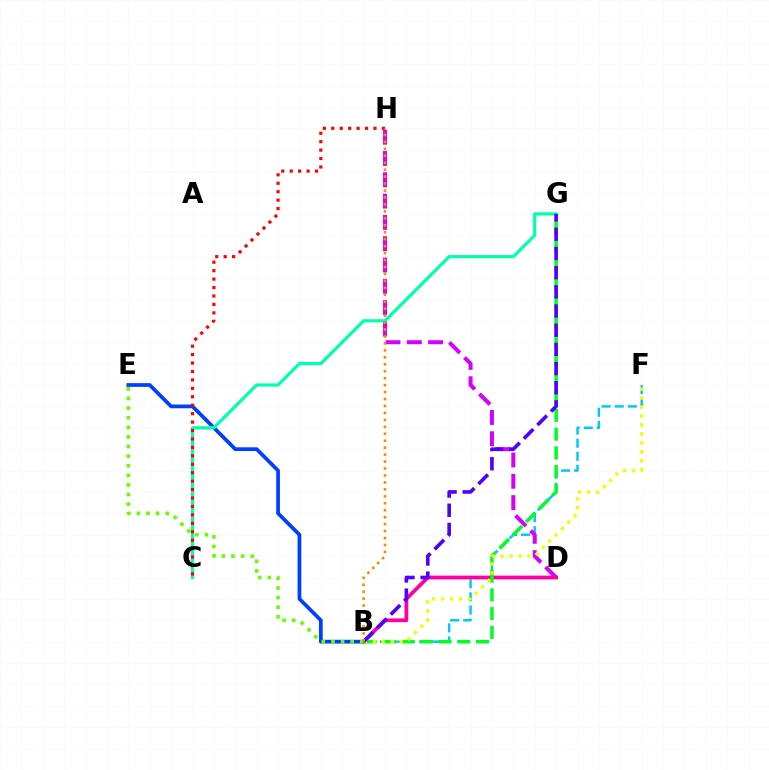{('B', 'F'): [{'color': '#00c7ff', 'line_style': 'dashed', 'thickness': 1.78}, {'color': '#eeff00', 'line_style': 'dotted', 'thickness': 2.44}], ('D', 'H'): [{'color': '#d600ff', 'line_style': 'dashed', 'thickness': 2.89}], ('B', 'D'): [{'color': '#ff00a0', 'line_style': 'solid', 'thickness': 2.72}], ('B', 'G'): [{'color': '#00ff27', 'line_style': 'dashed', 'thickness': 2.54}, {'color': '#4f00ff', 'line_style': 'dashed', 'thickness': 2.61}], ('B', 'E'): [{'color': '#003fff', 'line_style': 'solid', 'thickness': 2.68}, {'color': '#66ff00', 'line_style': 'dotted', 'thickness': 2.61}], ('C', 'G'): [{'color': '#00ffaf', 'line_style': 'solid', 'thickness': 2.3}], ('C', 'H'): [{'color': '#ff0000', 'line_style': 'dotted', 'thickness': 2.29}], ('B', 'H'): [{'color': '#ff8800', 'line_style': 'dotted', 'thickness': 1.89}]}